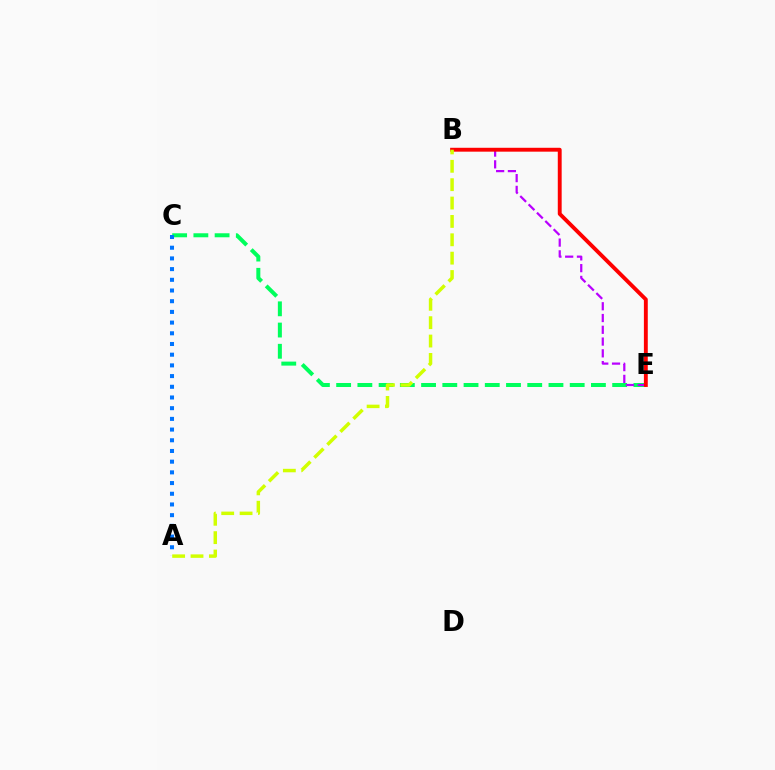{('C', 'E'): [{'color': '#00ff5c', 'line_style': 'dashed', 'thickness': 2.88}], ('B', 'E'): [{'color': '#b900ff', 'line_style': 'dashed', 'thickness': 1.6}, {'color': '#ff0000', 'line_style': 'solid', 'thickness': 2.8}], ('A', 'C'): [{'color': '#0074ff', 'line_style': 'dotted', 'thickness': 2.91}], ('A', 'B'): [{'color': '#d1ff00', 'line_style': 'dashed', 'thickness': 2.5}]}